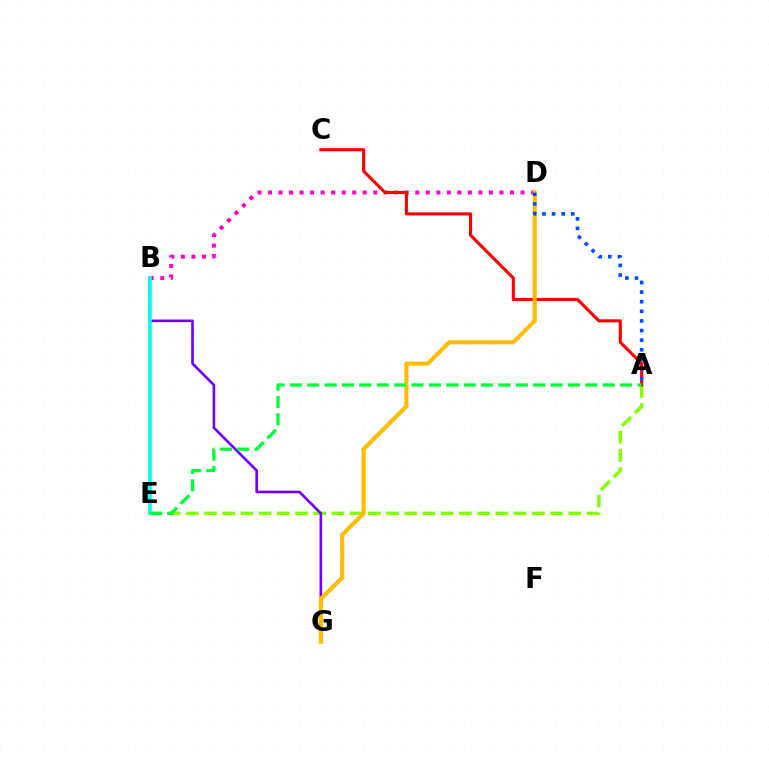{('A', 'E'): [{'color': '#84ff00', 'line_style': 'dashed', 'thickness': 2.47}, {'color': '#00ff39', 'line_style': 'dashed', 'thickness': 2.36}], ('B', 'G'): [{'color': '#7200ff', 'line_style': 'solid', 'thickness': 1.89}], ('B', 'D'): [{'color': '#ff00cf', 'line_style': 'dotted', 'thickness': 2.86}], ('A', 'C'): [{'color': '#ff0000', 'line_style': 'solid', 'thickness': 2.22}], ('D', 'G'): [{'color': '#ffbd00', 'line_style': 'solid', 'thickness': 2.96}], ('B', 'E'): [{'color': '#00fff6', 'line_style': 'solid', 'thickness': 2.61}], ('A', 'D'): [{'color': '#004bff', 'line_style': 'dotted', 'thickness': 2.61}]}